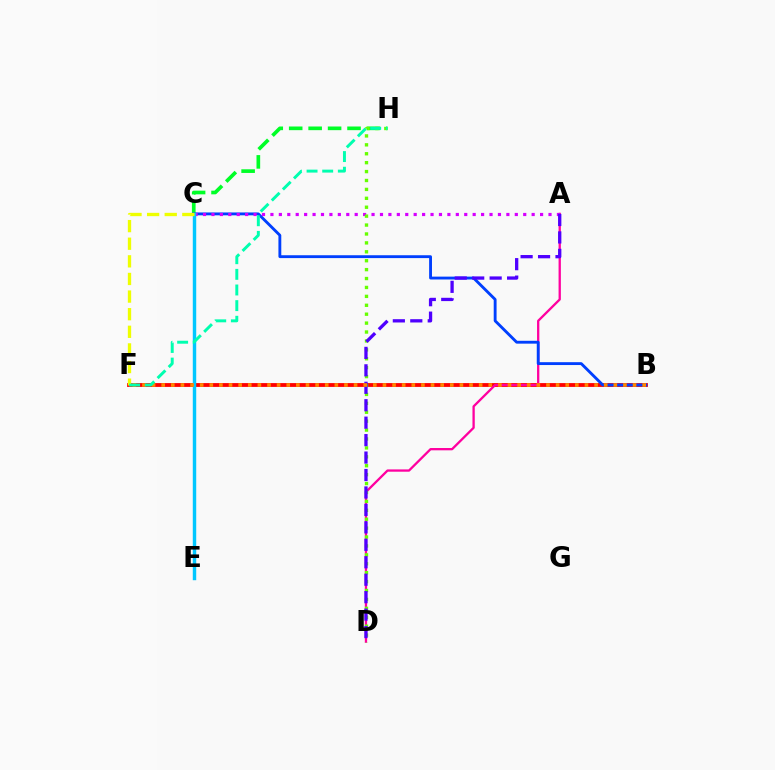{('B', 'F'): [{'color': '#ff0000', 'line_style': 'solid', 'thickness': 2.75}, {'color': '#ff8800', 'line_style': 'dotted', 'thickness': 2.61}], ('A', 'D'): [{'color': '#ff00a0', 'line_style': 'solid', 'thickness': 1.66}, {'color': '#4f00ff', 'line_style': 'dashed', 'thickness': 2.37}], ('C', 'H'): [{'color': '#00ff27', 'line_style': 'dashed', 'thickness': 2.64}], ('B', 'C'): [{'color': '#003fff', 'line_style': 'solid', 'thickness': 2.06}], ('A', 'C'): [{'color': '#d600ff', 'line_style': 'dotted', 'thickness': 2.29}], ('C', 'E'): [{'color': '#00c7ff', 'line_style': 'solid', 'thickness': 2.47}], ('D', 'H'): [{'color': '#66ff00', 'line_style': 'dotted', 'thickness': 2.42}], ('C', 'F'): [{'color': '#eeff00', 'line_style': 'dashed', 'thickness': 2.39}], ('F', 'H'): [{'color': '#00ffaf', 'line_style': 'dashed', 'thickness': 2.12}]}